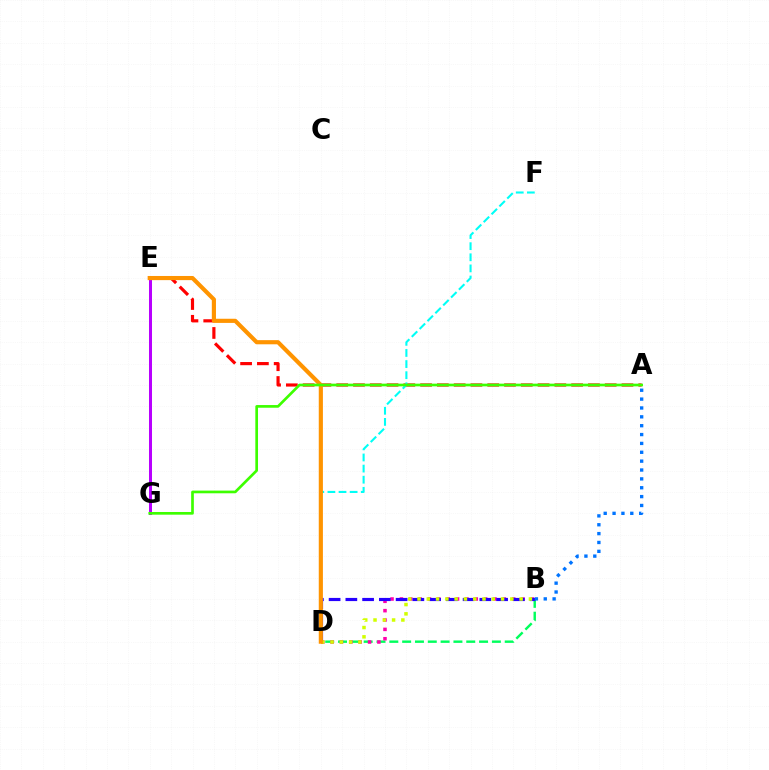{('E', 'G'): [{'color': '#b900ff', 'line_style': 'solid', 'thickness': 2.16}], ('A', 'E'): [{'color': '#ff0000', 'line_style': 'dashed', 'thickness': 2.28}], ('B', 'D'): [{'color': '#00ff5c', 'line_style': 'dashed', 'thickness': 1.74}, {'color': '#ff00ac', 'line_style': 'dotted', 'thickness': 2.54}, {'color': '#2500ff', 'line_style': 'dashed', 'thickness': 2.28}, {'color': '#d1ff00', 'line_style': 'dotted', 'thickness': 2.52}], ('D', 'F'): [{'color': '#00fff6', 'line_style': 'dashed', 'thickness': 1.51}], ('D', 'E'): [{'color': '#ff9400', 'line_style': 'solid', 'thickness': 2.99}], ('A', 'G'): [{'color': '#3dff00', 'line_style': 'solid', 'thickness': 1.93}], ('A', 'B'): [{'color': '#0074ff', 'line_style': 'dotted', 'thickness': 2.41}]}